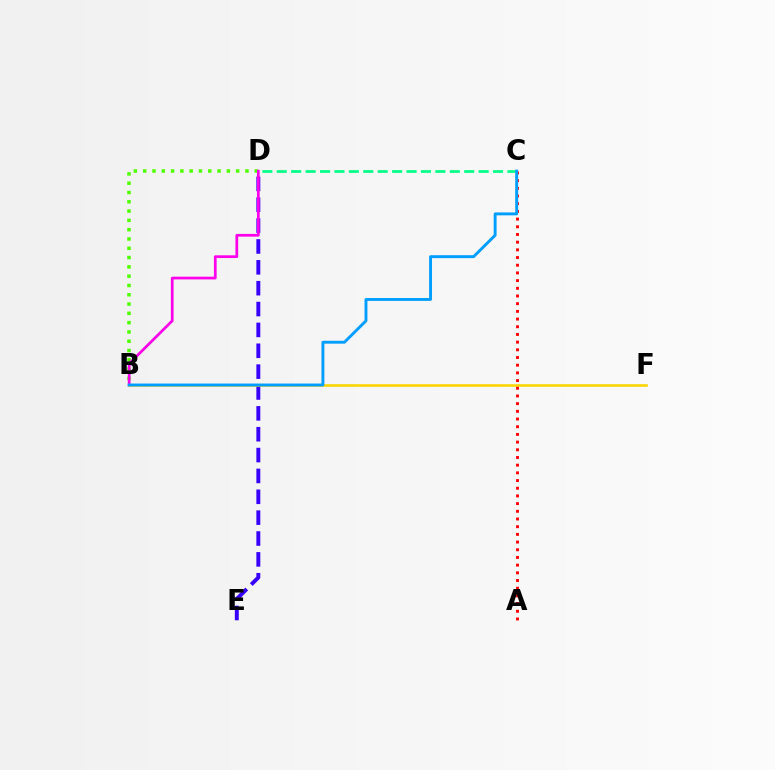{('B', 'D'): [{'color': '#4fff00', 'line_style': 'dotted', 'thickness': 2.53}, {'color': '#ff00ed', 'line_style': 'solid', 'thickness': 1.96}], ('D', 'E'): [{'color': '#3700ff', 'line_style': 'dashed', 'thickness': 2.83}], ('C', 'D'): [{'color': '#00ff86', 'line_style': 'dashed', 'thickness': 1.96}], ('B', 'F'): [{'color': '#ffd500', 'line_style': 'solid', 'thickness': 1.87}], ('A', 'C'): [{'color': '#ff0000', 'line_style': 'dotted', 'thickness': 2.09}], ('B', 'C'): [{'color': '#009eff', 'line_style': 'solid', 'thickness': 2.09}]}